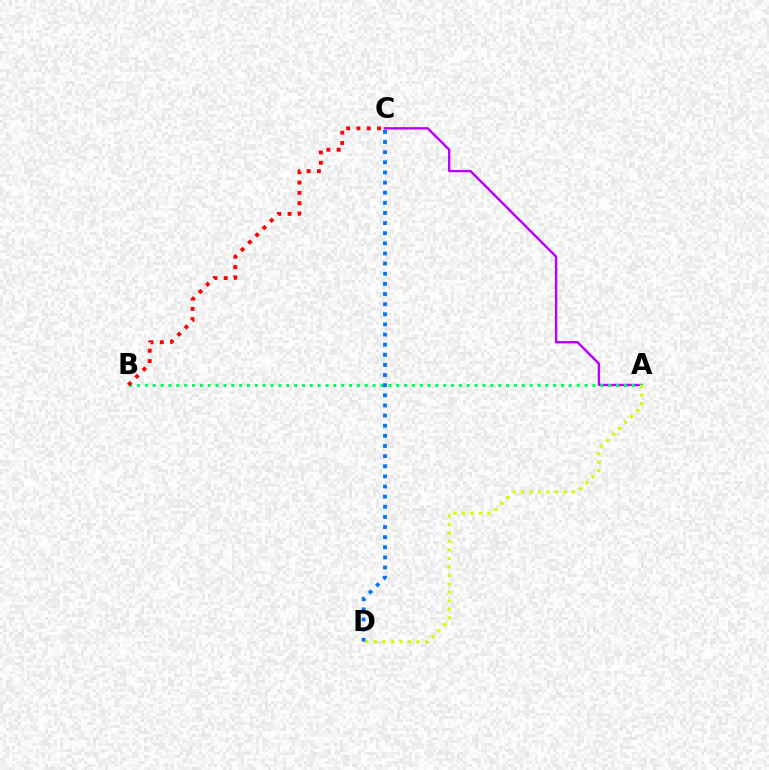{('A', 'C'): [{'color': '#b900ff', 'line_style': 'solid', 'thickness': 1.72}], ('A', 'B'): [{'color': '#00ff5c', 'line_style': 'dotted', 'thickness': 2.13}], ('A', 'D'): [{'color': '#d1ff00', 'line_style': 'dotted', 'thickness': 2.31}], ('C', 'D'): [{'color': '#0074ff', 'line_style': 'dotted', 'thickness': 2.75}], ('B', 'C'): [{'color': '#ff0000', 'line_style': 'dotted', 'thickness': 2.8}]}